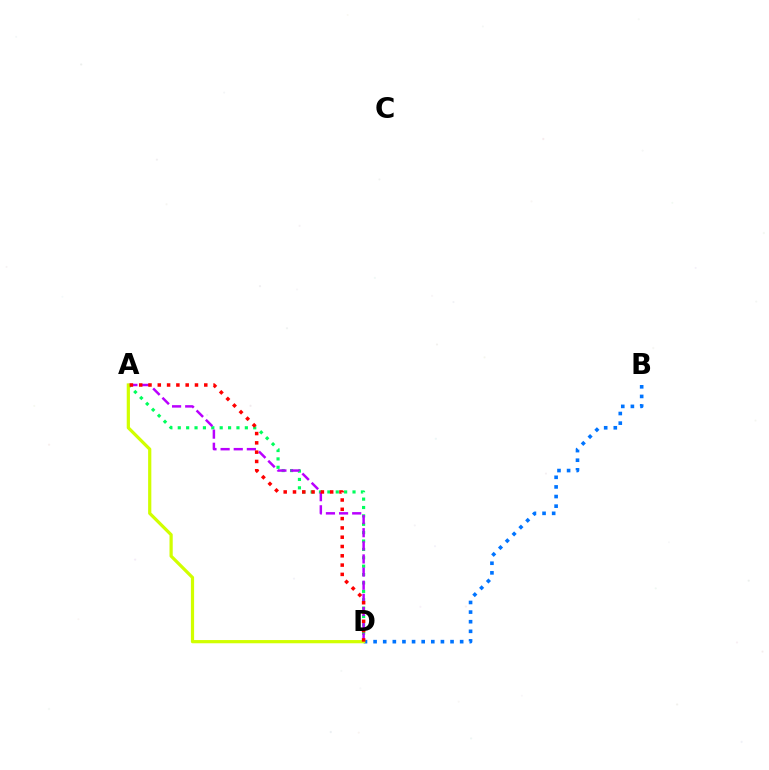{('B', 'D'): [{'color': '#0074ff', 'line_style': 'dotted', 'thickness': 2.61}], ('A', 'D'): [{'color': '#00ff5c', 'line_style': 'dotted', 'thickness': 2.28}, {'color': '#b900ff', 'line_style': 'dashed', 'thickness': 1.78}, {'color': '#d1ff00', 'line_style': 'solid', 'thickness': 2.31}, {'color': '#ff0000', 'line_style': 'dotted', 'thickness': 2.53}]}